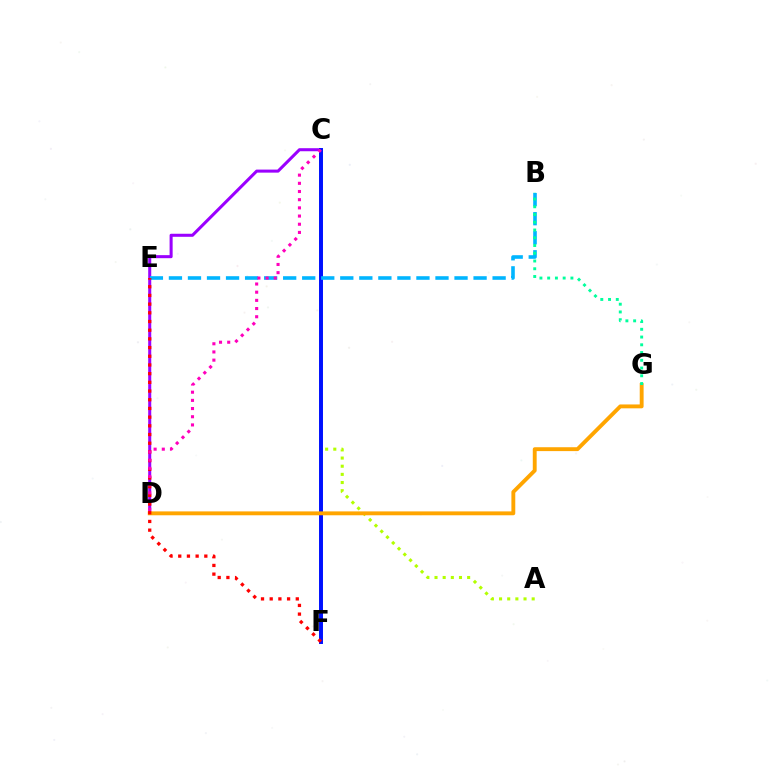{('C', 'D'): [{'color': '#9b00ff', 'line_style': 'solid', 'thickness': 2.19}, {'color': '#ff00bd', 'line_style': 'dotted', 'thickness': 2.22}], ('C', 'F'): [{'color': '#08ff00', 'line_style': 'dashed', 'thickness': 1.65}, {'color': '#0010ff', 'line_style': 'solid', 'thickness': 2.85}], ('A', 'C'): [{'color': '#b3ff00', 'line_style': 'dotted', 'thickness': 2.22}], ('B', 'E'): [{'color': '#00b5ff', 'line_style': 'dashed', 'thickness': 2.59}], ('D', 'G'): [{'color': '#ffa500', 'line_style': 'solid', 'thickness': 2.79}], ('E', 'F'): [{'color': '#ff0000', 'line_style': 'dotted', 'thickness': 2.36}], ('B', 'G'): [{'color': '#00ff9d', 'line_style': 'dotted', 'thickness': 2.11}]}